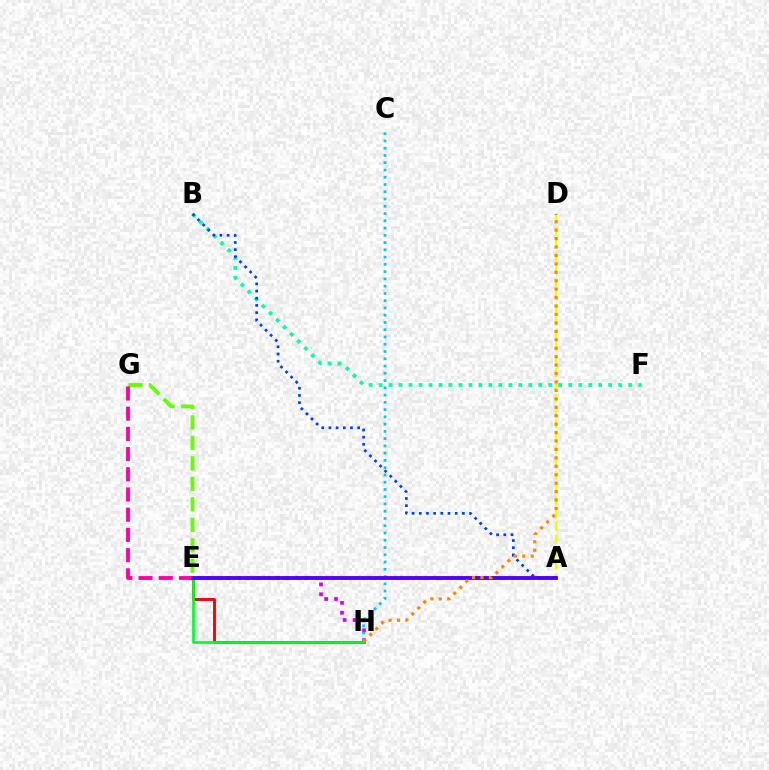{('E', 'H'): [{'color': '#d600ff', 'line_style': 'dotted', 'thickness': 2.68}, {'color': '#ff0000', 'line_style': 'solid', 'thickness': 2.1}, {'color': '#00ff27', 'line_style': 'solid', 'thickness': 1.95}], ('B', 'F'): [{'color': '#00ffaf', 'line_style': 'dotted', 'thickness': 2.71}], ('E', 'G'): [{'color': '#66ff00', 'line_style': 'dashed', 'thickness': 2.78}, {'color': '#ff00a0', 'line_style': 'dashed', 'thickness': 2.75}], ('A', 'D'): [{'color': '#eeff00', 'line_style': 'dashed', 'thickness': 1.74}], ('C', 'H'): [{'color': '#00c7ff', 'line_style': 'dotted', 'thickness': 1.97}], ('A', 'B'): [{'color': '#003fff', 'line_style': 'dotted', 'thickness': 1.95}], ('A', 'E'): [{'color': '#4f00ff', 'line_style': 'solid', 'thickness': 2.79}], ('D', 'H'): [{'color': '#ff8800', 'line_style': 'dotted', 'thickness': 2.29}]}